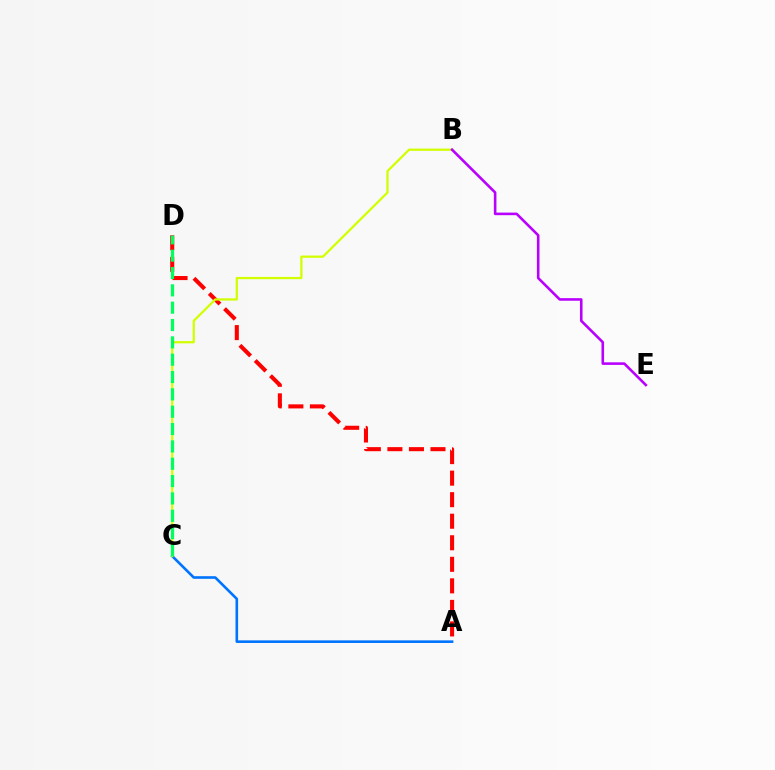{('A', 'D'): [{'color': '#ff0000', 'line_style': 'dashed', 'thickness': 2.93}], ('A', 'C'): [{'color': '#0074ff', 'line_style': 'solid', 'thickness': 1.88}], ('B', 'C'): [{'color': '#d1ff00', 'line_style': 'solid', 'thickness': 1.63}], ('B', 'E'): [{'color': '#b900ff', 'line_style': 'solid', 'thickness': 1.86}], ('C', 'D'): [{'color': '#00ff5c', 'line_style': 'dashed', 'thickness': 2.36}]}